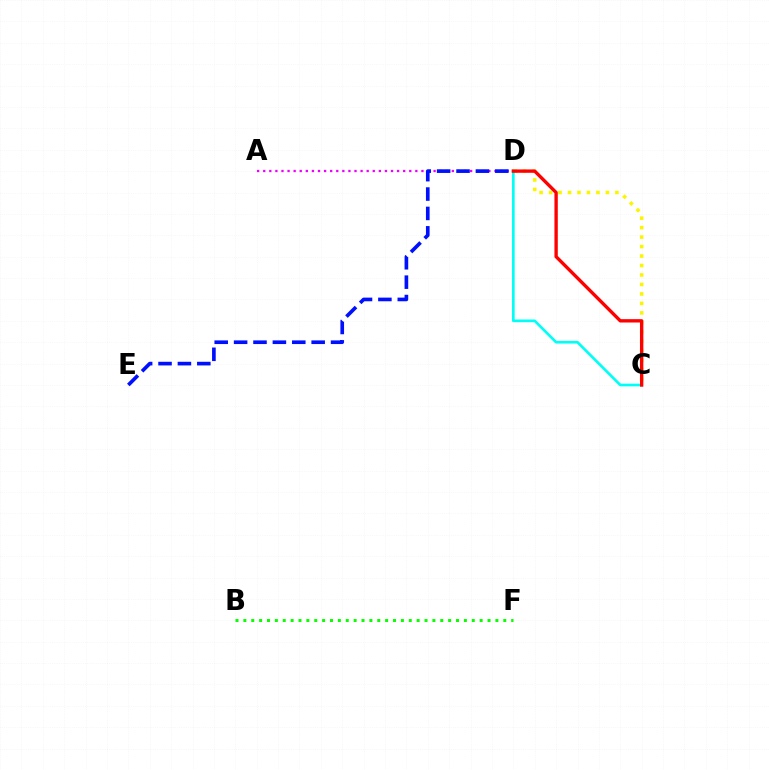{('C', 'D'): [{'color': '#fcf500', 'line_style': 'dotted', 'thickness': 2.57}, {'color': '#00fff6', 'line_style': 'solid', 'thickness': 1.92}, {'color': '#ff0000', 'line_style': 'solid', 'thickness': 2.41}], ('A', 'D'): [{'color': '#ee00ff', 'line_style': 'dotted', 'thickness': 1.65}], ('D', 'E'): [{'color': '#0010ff', 'line_style': 'dashed', 'thickness': 2.63}], ('B', 'F'): [{'color': '#08ff00', 'line_style': 'dotted', 'thickness': 2.14}]}